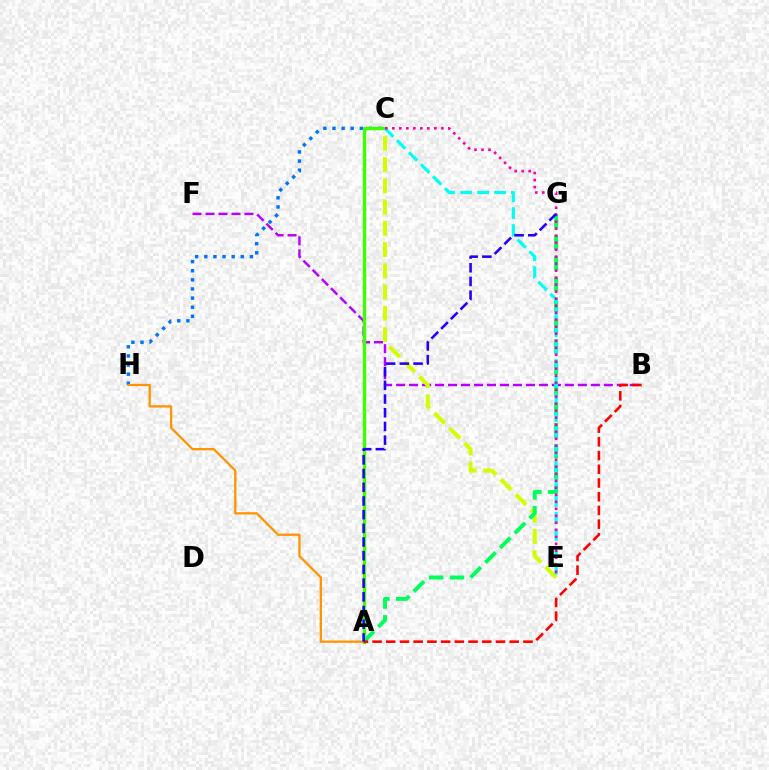{('B', 'F'): [{'color': '#b900ff', 'line_style': 'dashed', 'thickness': 1.76}], ('C', 'E'): [{'color': '#d1ff00', 'line_style': 'dashed', 'thickness': 2.89}, {'color': '#00fff6', 'line_style': 'dashed', 'thickness': 2.31}, {'color': '#ff00ac', 'line_style': 'dotted', 'thickness': 1.9}], ('C', 'H'): [{'color': '#0074ff', 'line_style': 'dotted', 'thickness': 2.48}], ('A', 'H'): [{'color': '#ff9400', 'line_style': 'solid', 'thickness': 1.65}], ('A', 'C'): [{'color': '#3dff00', 'line_style': 'solid', 'thickness': 2.43}], ('A', 'G'): [{'color': '#00ff5c', 'line_style': 'dashed', 'thickness': 2.84}, {'color': '#2500ff', 'line_style': 'dashed', 'thickness': 1.86}], ('A', 'B'): [{'color': '#ff0000', 'line_style': 'dashed', 'thickness': 1.86}]}